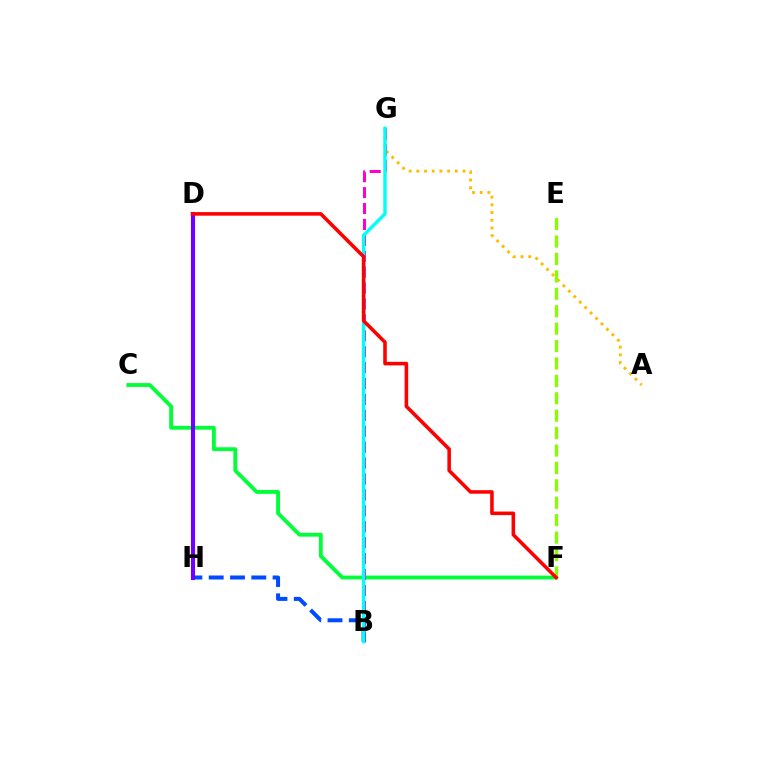{('A', 'G'): [{'color': '#ffbd00', 'line_style': 'dotted', 'thickness': 2.09}], ('C', 'F'): [{'color': '#00ff39', 'line_style': 'solid', 'thickness': 2.76}], ('B', 'G'): [{'color': '#ff00cf', 'line_style': 'dashed', 'thickness': 2.16}, {'color': '#00fff6', 'line_style': 'solid', 'thickness': 2.45}], ('B', 'H'): [{'color': '#004bff', 'line_style': 'dashed', 'thickness': 2.89}], ('D', 'H'): [{'color': '#7200ff', 'line_style': 'solid', 'thickness': 2.95}], ('E', 'F'): [{'color': '#84ff00', 'line_style': 'dashed', 'thickness': 2.37}], ('D', 'F'): [{'color': '#ff0000', 'line_style': 'solid', 'thickness': 2.57}]}